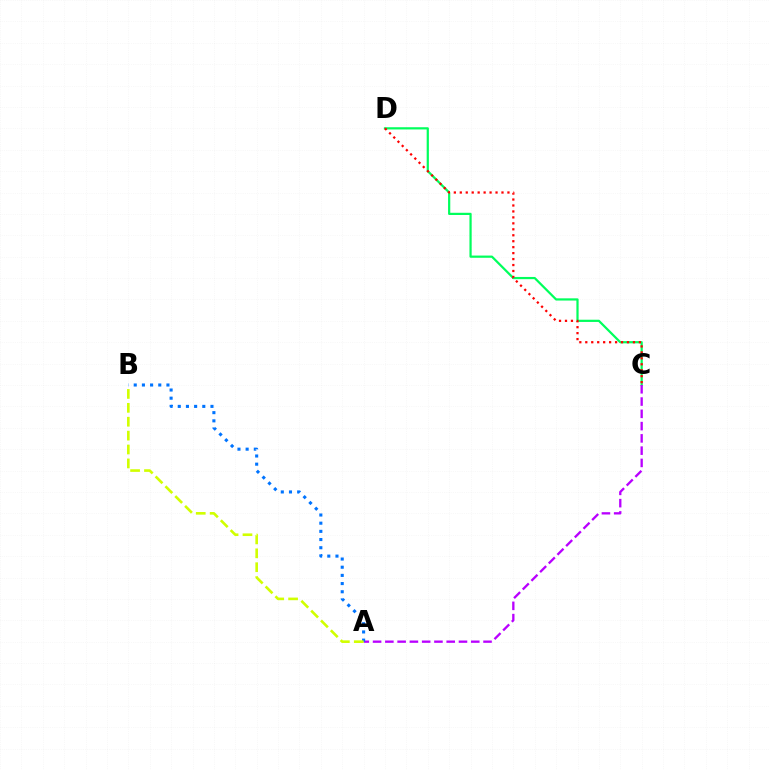{('C', 'D'): [{'color': '#00ff5c', 'line_style': 'solid', 'thickness': 1.59}, {'color': '#ff0000', 'line_style': 'dotted', 'thickness': 1.62}], ('A', 'C'): [{'color': '#b900ff', 'line_style': 'dashed', 'thickness': 1.67}], ('A', 'B'): [{'color': '#0074ff', 'line_style': 'dotted', 'thickness': 2.22}, {'color': '#d1ff00', 'line_style': 'dashed', 'thickness': 1.89}]}